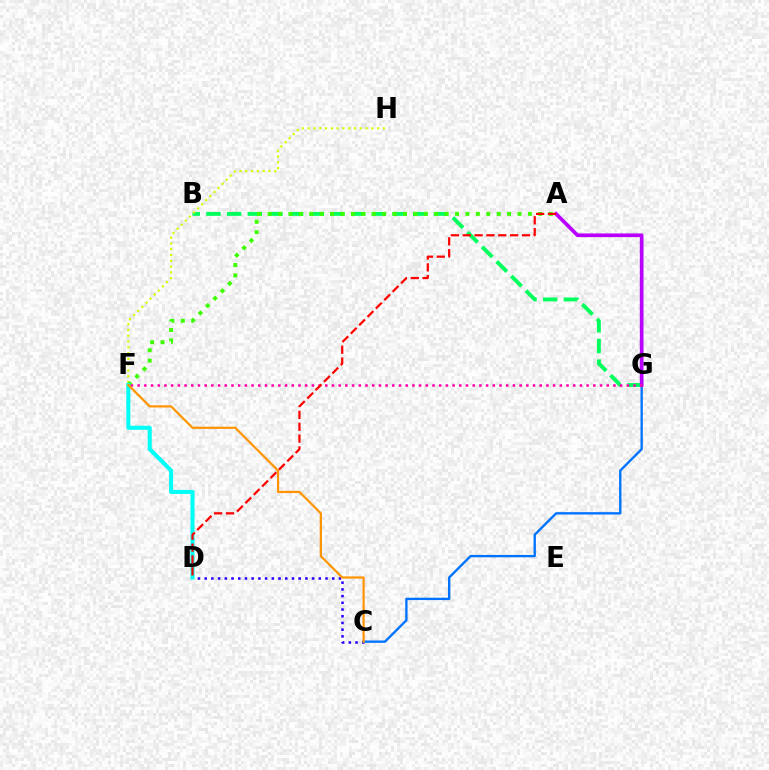{('C', 'D'): [{'color': '#2500ff', 'line_style': 'dotted', 'thickness': 1.82}], ('C', 'G'): [{'color': '#0074ff', 'line_style': 'solid', 'thickness': 1.7}], ('B', 'G'): [{'color': '#00ff5c', 'line_style': 'dashed', 'thickness': 2.81}], ('F', 'H'): [{'color': '#d1ff00', 'line_style': 'dotted', 'thickness': 1.57}], ('A', 'F'): [{'color': '#3dff00', 'line_style': 'dotted', 'thickness': 2.83}], ('D', 'F'): [{'color': '#00fff6', 'line_style': 'solid', 'thickness': 2.92}], ('A', 'G'): [{'color': '#b900ff', 'line_style': 'solid', 'thickness': 2.65}], ('F', 'G'): [{'color': '#ff00ac', 'line_style': 'dotted', 'thickness': 1.82}], ('A', 'D'): [{'color': '#ff0000', 'line_style': 'dashed', 'thickness': 1.61}], ('C', 'F'): [{'color': '#ff9400', 'line_style': 'solid', 'thickness': 1.59}]}